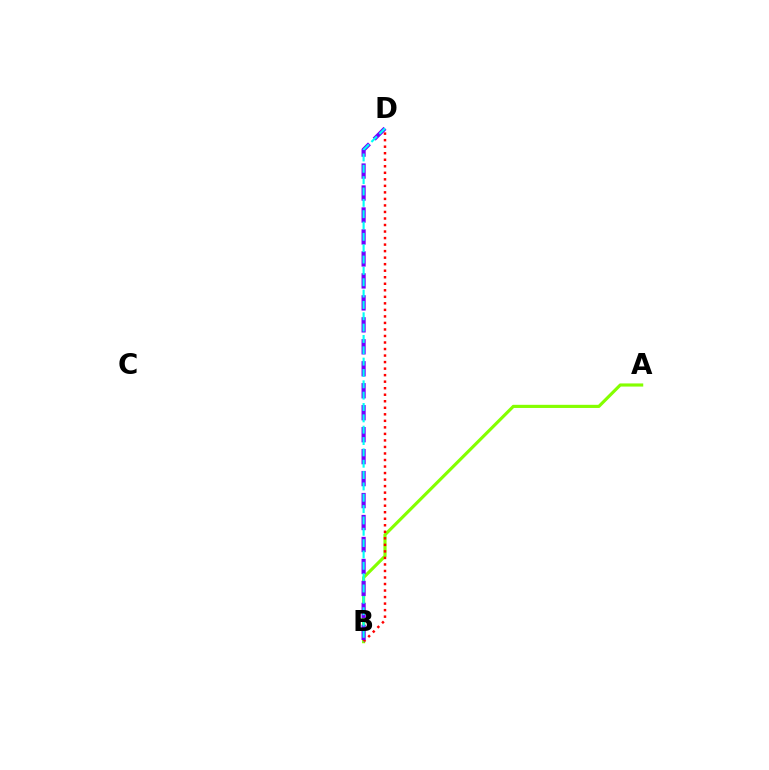{('A', 'B'): [{'color': '#84ff00', 'line_style': 'solid', 'thickness': 2.26}], ('B', 'D'): [{'color': '#ff0000', 'line_style': 'dotted', 'thickness': 1.77}, {'color': '#7200ff', 'line_style': 'dashed', 'thickness': 2.98}, {'color': '#00fff6', 'line_style': 'dashed', 'thickness': 1.54}]}